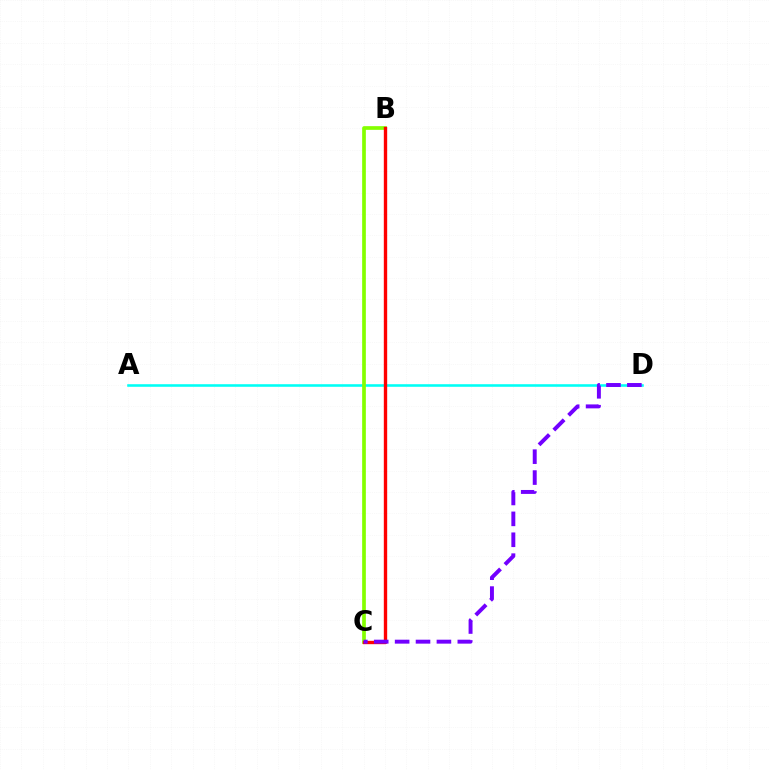{('A', 'D'): [{'color': '#00fff6', 'line_style': 'solid', 'thickness': 1.86}], ('B', 'C'): [{'color': '#84ff00', 'line_style': 'solid', 'thickness': 2.66}, {'color': '#ff0000', 'line_style': 'solid', 'thickness': 2.42}], ('C', 'D'): [{'color': '#7200ff', 'line_style': 'dashed', 'thickness': 2.84}]}